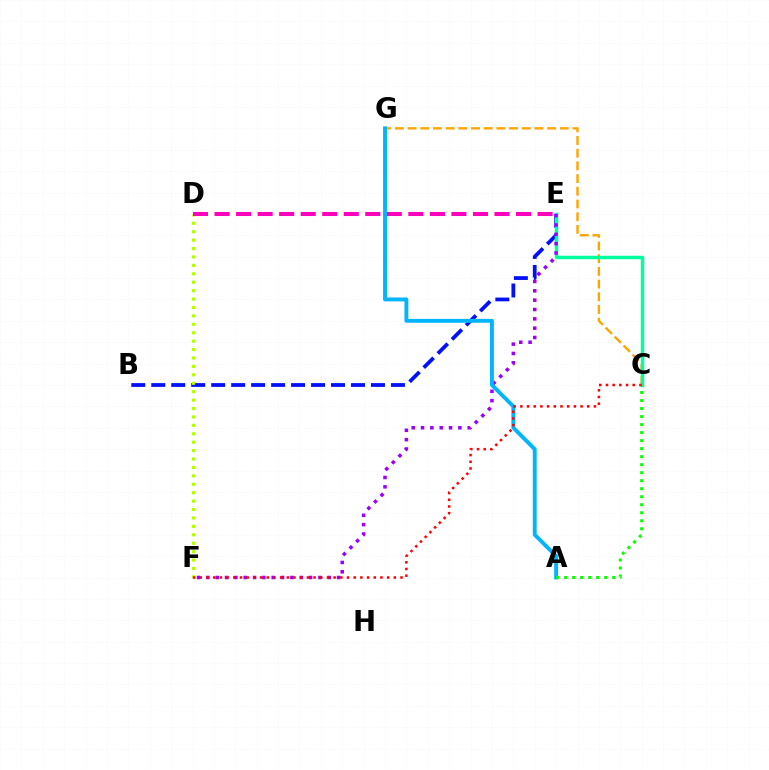{('B', 'E'): [{'color': '#0010ff', 'line_style': 'dashed', 'thickness': 2.71}], ('C', 'G'): [{'color': '#ffa500', 'line_style': 'dashed', 'thickness': 1.72}], ('C', 'E'): [{'color': '#00ff9d', 'line_style': 'solid', 'thickness': 2.49}], ('D', 'F'): [{'color': '#b3ff00', 'line_style': 'dotted', 'thickness': 2.29}], ('E', 'F'): [{'color': '#9b00ff', 'line_style': 'dotted', 'thickness': 2.54}], ('D', 'E'): [{'color': '#ff00bd', 'line_style': 'dashed', 'thickness': 2.93}], ('A', 'G'): [{'color': '#00b5ff', 'line_style': 'solid', 'thickness': 2.8}], ('A', 'C'): [{'color': '#08ff00', 'line_style': 'dotted', 'thickness': 2.18}], ('C', 'F'): [{'color': '#ff0000', 'line_style': 'dotted', 'thickness': 1.82}]}